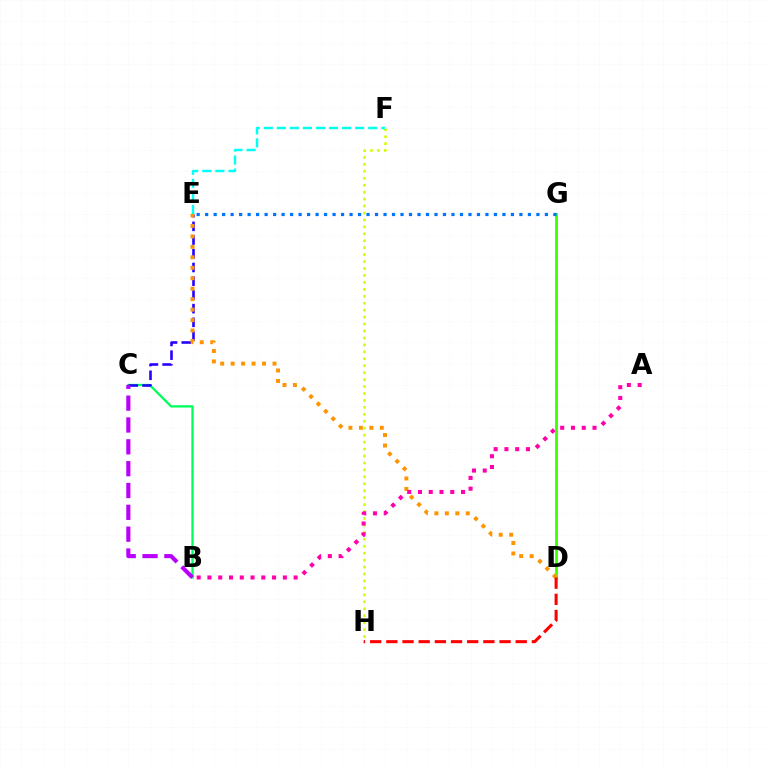{('B', 'C'): [{'color': '#00ff5c', 'line_style': 'solid', 'thickness': 1.66}, {'color': '#b900ff', 'line_style': 'dashed', 'thickness': 2.97}], ('C', 'E'): [{'color': '#2500ff', 'line_style': 'dashed', 'thickness': 1.86}], ('F', 'H'): [{'color': '#d1ff00', 'line_style': 'dotted', 'thickness': 1.89}], ('D', 'G'): [{'color': '#3dff00', 'line_style': 'solid', 'thickness': 2.0}], ('D', 'E'): [{'color': '#ff9400', 'line_style': 'dotted', 'thickness': 2.84}], ('A', 'B'): [{'color': '#ff00ac', 'line_style': 'dotted', 'thickness': 2.93}], ('D', 'H'): [{'color': '#ff0000', 'line_style': 'dashed', 'thickness': 2.2}], ('E', 'F'): [{'color': '#00fff6', 'line_style': 'dashed', 'thickness': 1.77}], ('E', 'G'): [{'color': '#0074ff', 'line_style': 'dotted', 'thickness': 2.31}]}